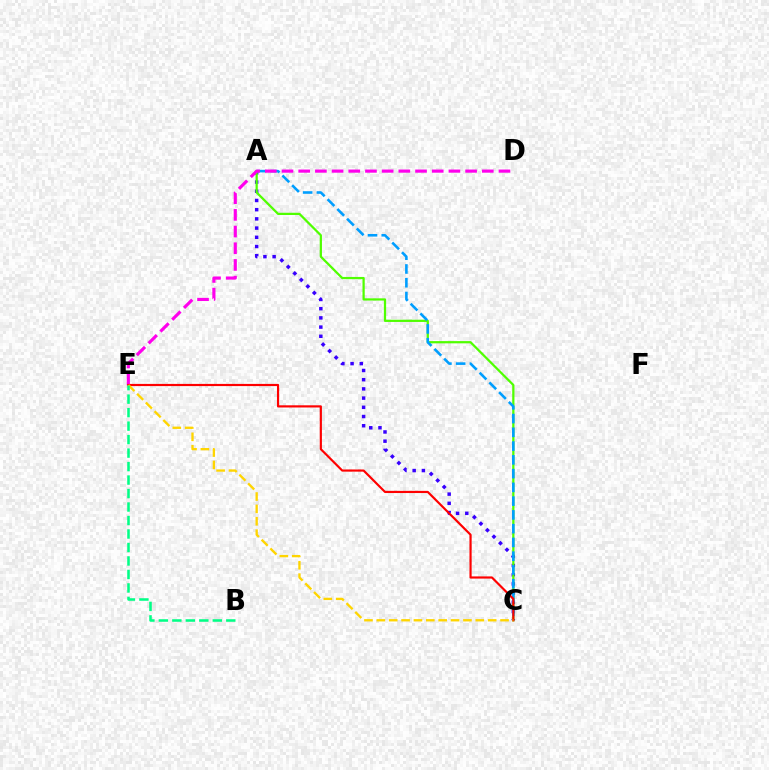{('A', 'C'): [{'color': '#3700ff', 'line_style': 'dotted', 'thickness': 2.5}, {'color': '#4fff00', 'line_style': 'solid', 'thickness': 1.61}, {'color': '#009eff', 'line_style': 'dashed', 'thickness': 1.87}], ('D', 'E'): [{'color': '#ff00ed', 'line_style': 'dashed', 'thickness': 2.27}], ('C', 'E'): [{'color': '#ff0000', 'line_style': 'solid', 'thickness': 1.57}, {'color': '#ffd500', 'line_style': 'dashed', 'thickness': 1.68}], ('B', 'E'): [{'color': '#00ff86', 'line_style': 'dashed', 'thickness': 1.83}]}